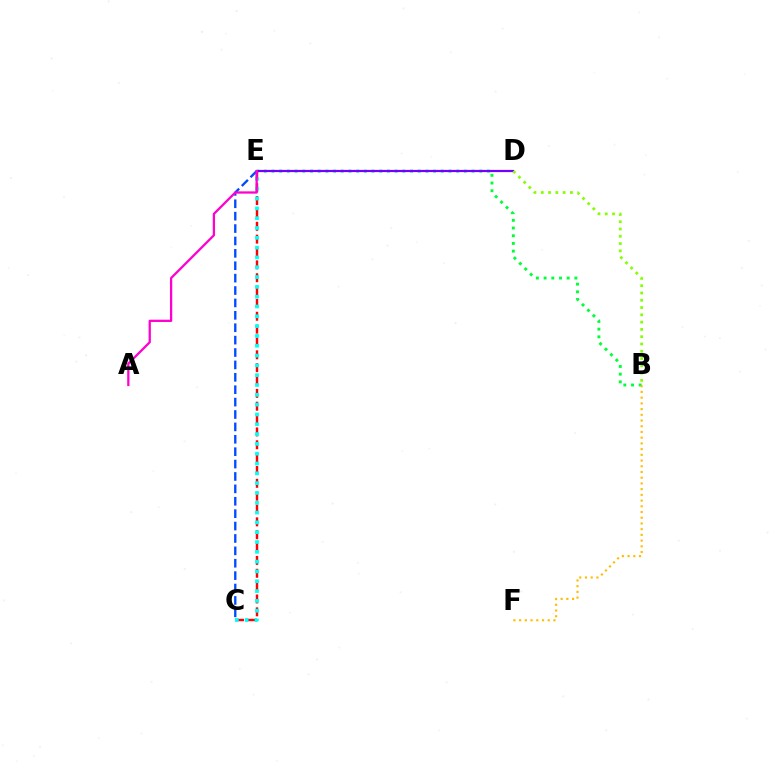{('C', 'E'): [{'color': '#ff0000', 'line_style': 'dashed', 'thickness': 1.75}, {'color': '#00fff6', 'line_style': 'dotted', 'thickness': 2.67}, {'color': '#004bff', 'line_style': 'dashed', 'thickness': 1.68}], ('B', 'E'): [{'color': '#00ff39', 'line_style': 'dotted', 'thickness': 2.09}], ('D', 'E'): [{'color': '#7200ff', 'line_style': 'solid', 'thickness': 1.6}], ('B', 'F'): [{'color': '#ffbd00', 'line_style': 'dotted', 'thickness': 1.55}], ('B', 'D'): [{'color': '#84ff00', 'line_style': 'dotted', 'thickness': 1.98}], ('A', 'E'): [{'color': '#ff00cf', 'line_style': 'solid', 'thickness': 1.64}]}